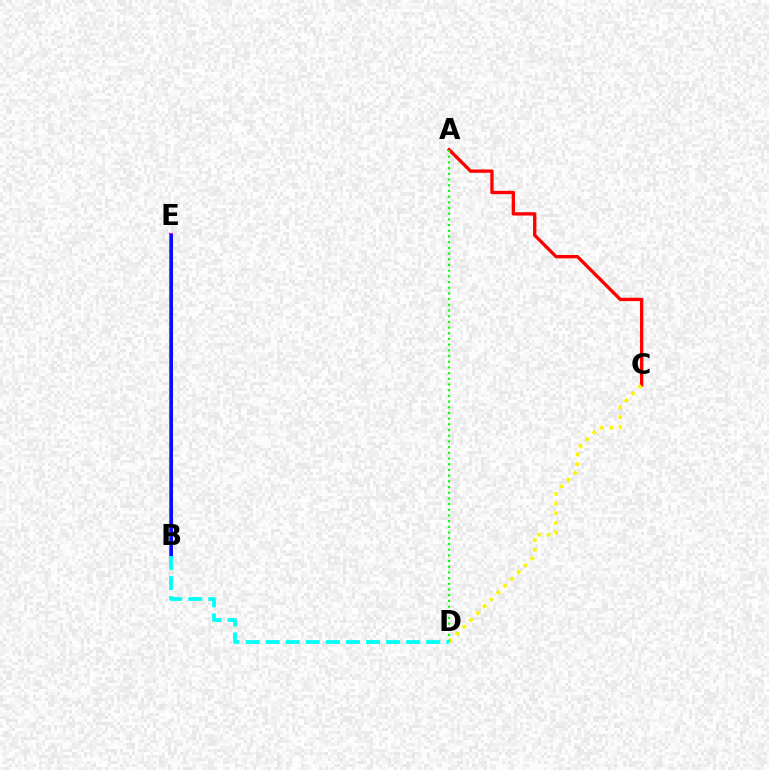{('A', 'C'): [{'color': '#ff0000', 'line_style': 'solid', 'thickness': 2.39}], ('C', 'D'): [{'color': '#fcf500', 'line_style': 'dotted', 'thickness': 2.62}], ('A', 'D'): [{'color': '#08ff00', 'line_style': 'dotted', 'thickness': 1.55}], ('B', 'E'): [{'color': '#ee00ff', 'line_style': 'solid', 'thickness': 2.87}, {'color': '#0010ff', 'line_style': 'solid', 'thickness': 2.08}], ('B', 'D'): [{'color': '#00fff6', 'line_style': 'dashed', 'thickness': 2.73}]}